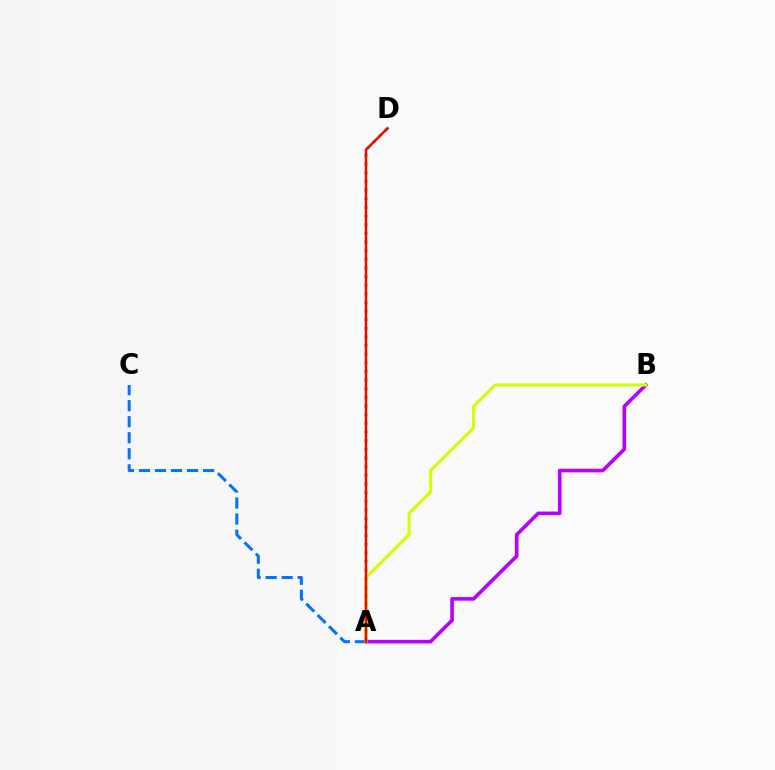{('A', 'C'): [{'color': '#0074ff', 'line_style': 'dashed', 'thickness': 2.18}], ('A', 'D'): [{'color': '#00ff5c', 'line_style': 'dotted', 'thickness': 2.35}, {'color': '#ff0000', 'line_style': 'solid', 'thickness': 1.78}], ('A', 'B'): [{'color': '#b900ff', 'line_style': 'solid', 'thickness': 2.6}, {'color': '#d1ff00', 'line_style': 'solid', 'thickness': 2.23}]}